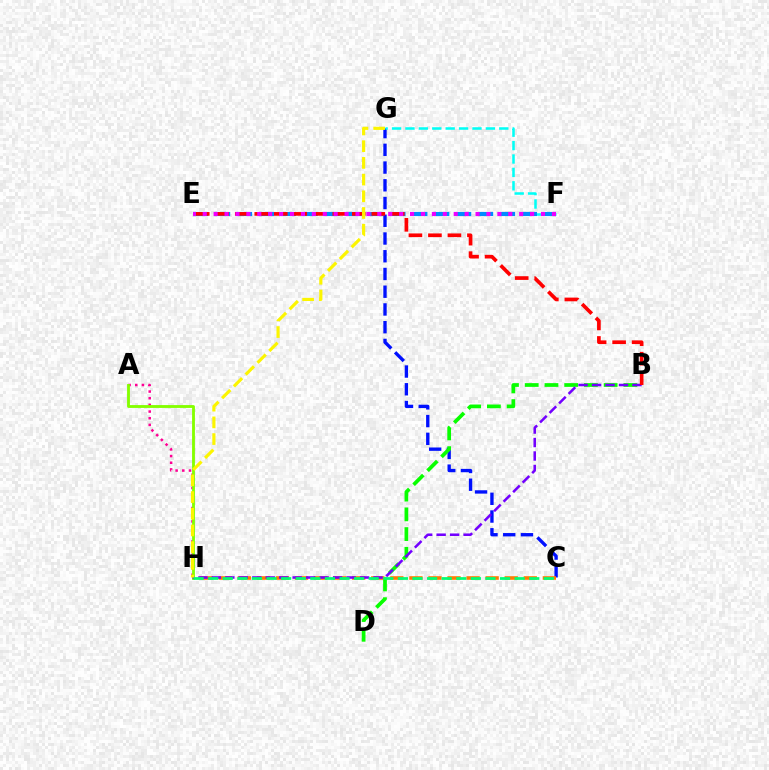{('C', 'G'): [{'color': '#0010ff', 'line_style': 'dashed', 'thickness': 2.41}], ('F', 'G'): [{'color': '#00fff6', 'line_style': 'dashed', 'thickness': 1.82}], ('B', 'D'): [{'color': '#08ff00', 'line_style': 'dashed', 'thickness': 2.68}], ('A', 'H'): [{'color': '#ff0094', 'line_style': 'dotted', 'thickness': 1.81}, {'color': '#84ff00', 'line_style': 'solid', 'thickness': 2.05}], ('C', 'H'): [{'color': '#ff7c00', 'line_style': 'dashed', 'thickness': 2.59}, {'color': '#00ff74', 'line_style': 'dashed', 'thickness': 1.98}], ('E', 'F'): [{'color': '#008cff', 'line_style': 'dashed', 'thickness': 2.98}, {'color': '#ee00ff', 'line_style': 'dotted', 'thickness': 2.97}], ('B', 'H'): [{'color': '#7200ff', 'line_style': 'dashed', 'thickness': 1.83}], ('B', 'E'): [{'color': '#ff0000', 'line_style': 'dashed', 'thickness': 2.65}], ('G', 'H'): [{'color': '#fcf500', 'line_style': 'dashed', 'thickness': 2.27}]}